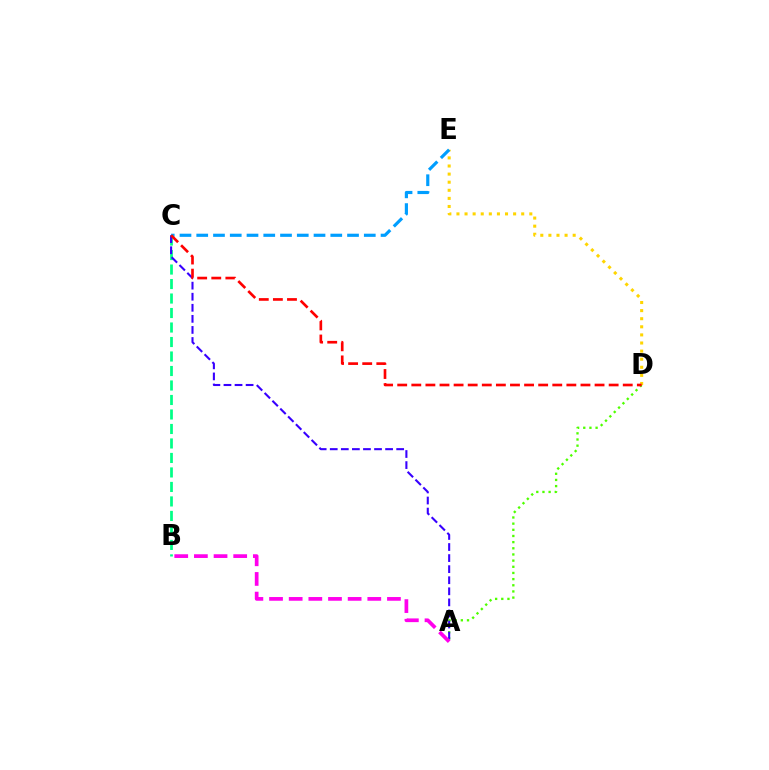{('B', 'C'): [{'color': '#00ff86', 'line_style': 'dashed', 'thickness': 1.97}], ('A', 'D'): [{'color': '#4fff00', 'line_style': 'dotted', 'thickness': 1.67}], ('D', 'E'): [{'color': '#ffd500', 'line_style': 'dotted', 'thickness': 2.2}], ('A', 'C'): [{'color': '#3700ff', 'line_style': 'dashed', 'thickness': 1.5}], ('C', 'E'): [{'color': '#009eff', 'line_style': 'dashed', 'thickness': 2.28}], ('C', 'D'): [{'color': '#ff0000', 'line_style': 'dashed', 'thickness': 1.91}], ('A', 'B'): [{'color': '#ff00ed', 'line_style': 'dashed', 'thickness': 2.67}]}